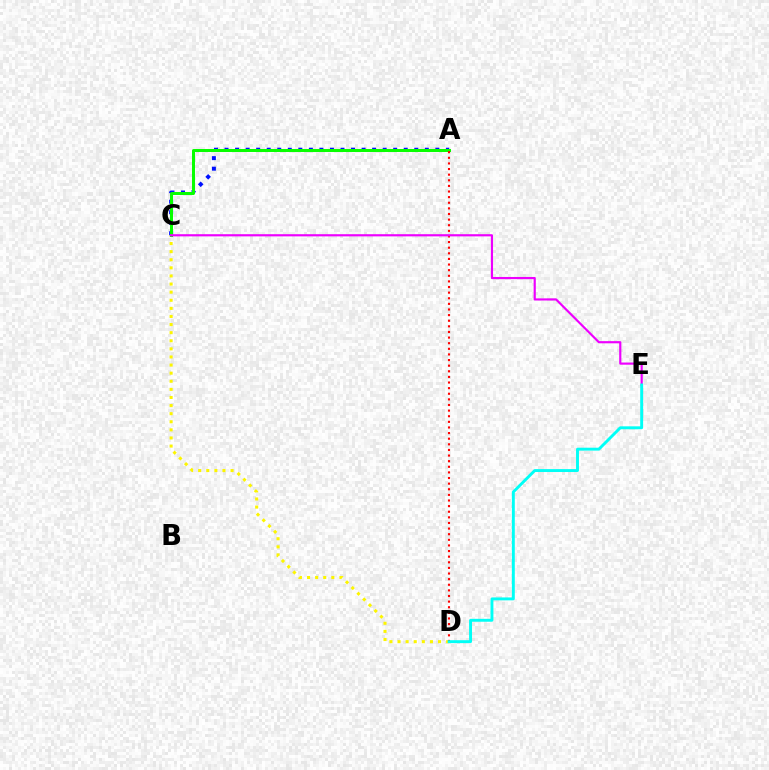{('C', 'D'): [{'color': '#fcf500', 'line_style': 'dotted', 'thickness': 2.2}], ('A', 'C'): [{'color': '#0010ff', 'line_style': 'dotted', 'thickness': 2.86}, {'color': '#08ff00', 'line_style': 'solid', 'thickness': 2.16}], ('A', 'D'): [{'color': '#ff0000', 'line_style': 'dotted', 'thickness': 1.53}], ('C', 'E'): [{'color': '#ee00ff', 'line_style': 'solid', 'thickness': 1.56}], ('D', 'E'): [{'color': '#00fff6', 'line_style': 'solid', 'thickness': 2.1}]}